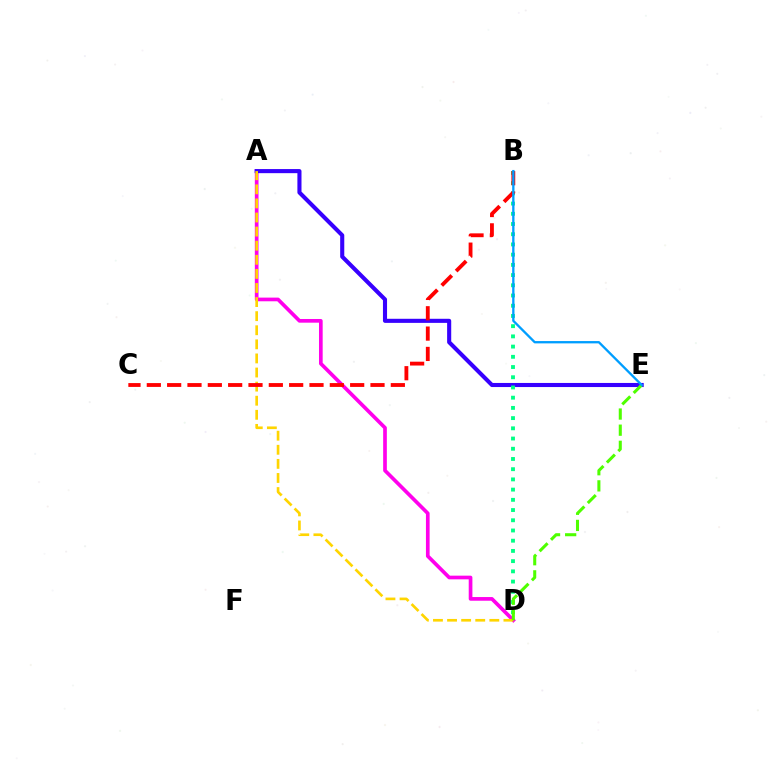{('A', 'D'): [{'color': '#ff00ed', 'line_style': 'solid', 'thickness': 2.65}, {'color': '#ffd500', 'line_style': 'dashed', 'thickness': 1.91}], ('A', 'E'): [{'color': '#3700ff', 'line_style': 'solid', 'thickness': 2.95}], ('B', 'D'): [{'color': '#00ff86', 'line_style': 'dotted', 'thickness': 2.78}], ('B', 'C'): [{'color': '#ff0000', 'line_style': 'dashed', 'thickness': 2.76}], ('D', 'E'): [{'color': '#4fff00', 'line_style': 'dashed', 'thickness': 2.19}], ('B', 'E'): [{'color': '#009eff', 'line_style': 'solid', 'thickness': 1.67}]}